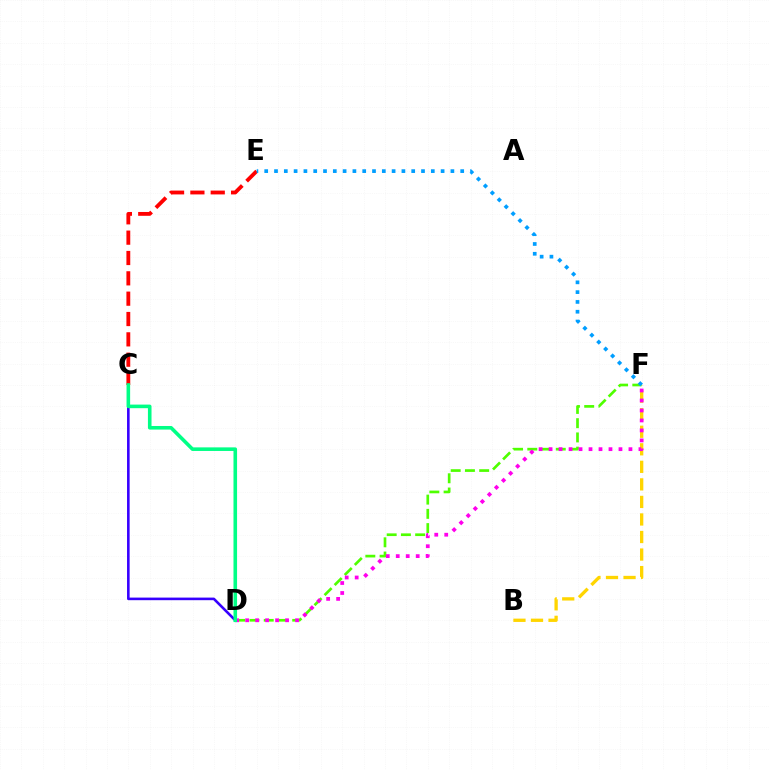{('D', 'F'): [{'color': '#4fff00', 'line_style': 'dashed', 'thickness': 1.93}, {'color': '#ff00ed', 'line_style': 'dotted', 'thickness': 2.71}], ('B', 'F'): [{'color': '#ffd500', 'line_style': 'dashed', 'thickness': 2.38}], ('C', 'D'): [{'color': '#3700ff', 'line_style': 'solid', 'thickness': 1.87}, {'color': '#00ff86', 'line_style': 'solid', 'thickness': 2.58}], ('C', 'E'): [{'color': '#ff0000', 'line_style': 'dashed', 'thickness': 2.76}], ('E', 'F'): [{'color': '#009eff', 'line_style': 'dotted', 'thickness': 2.66}]}